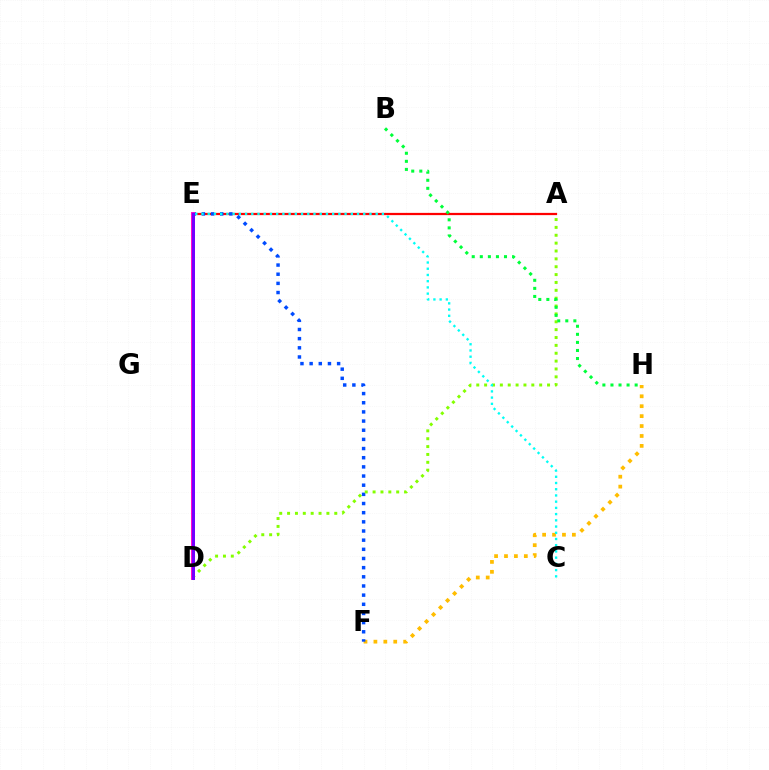{('A', 'E'): [{'color': '#ff0000', 'line_style': 'solid', 'thickness': 1.61}], ('F', 'H'): [{'color': '#ffbd00', 'line_style': 'dotted', 'thickness': 2.7}], ('E', 'F'): [{'color': '#004bff', 'line_style': 'dotted', 'thickness': 2.49}], ('A', 'D'): [{'color': '#84ff00', 'line_style': 'dotted', 'thickness': 2.14}], ('B', 'H'): [{'color': '#00ff39', 'line_style': 'dotted', 'thickness': 2.19}], ('C', 'E'): [{'color': '#00fff6', 'line_style': 'dotted', 'thickness': 1.69}], ('D', 'E'): [{'color': '#ff00cf', 'line_style': 'solid', 'thickness': 2.81}, {'color': '#7200ff', 'line_style': 'solid', 'thickness': 2.13}]}